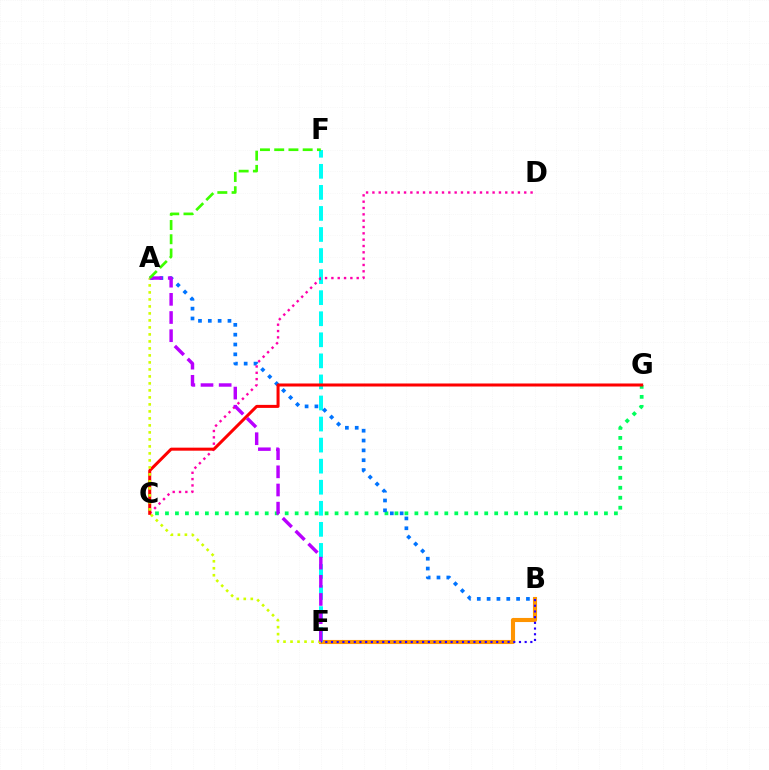{('B', 'E'): [{'color': '#ff9400', 'line_style': 'solid', 'thickness': 2.95}, {'color': '#2500ff', 'line_style': 'dotted', 'thickness': 1.55}], ('C', 'G'): [{'color': '#00ff5c', 'line_style': 'dotted', 'thickness': 2.71}, {'color': '#ff0000', 'line_style': 'solid', 'thickness': 2.18}], ('E', 'F'): [{'color': '#00fff6', 'line_style': 'dashed', 'thickness': 2.86}], ('A', 'B'): [{'color': '#0074ff', 'line_style': 'dotted', 'thickness': 2.67}], ('C', 'D'): [{'color': '#ff00ac', 'line_style': 'dotted', 'thickness': 1.72}], ('A', 'E'): [{'color': '#d1ff00', 'line_style': 'dotted', 'thickness': 1.9}, {'color': '#b900ff', 'line_style': 'dashed', 'thickness': 2.47}], ('A', 'F'): [{'color': '#3dff00', 'line_style': 'dashed', 'thickness': 1.93}]}